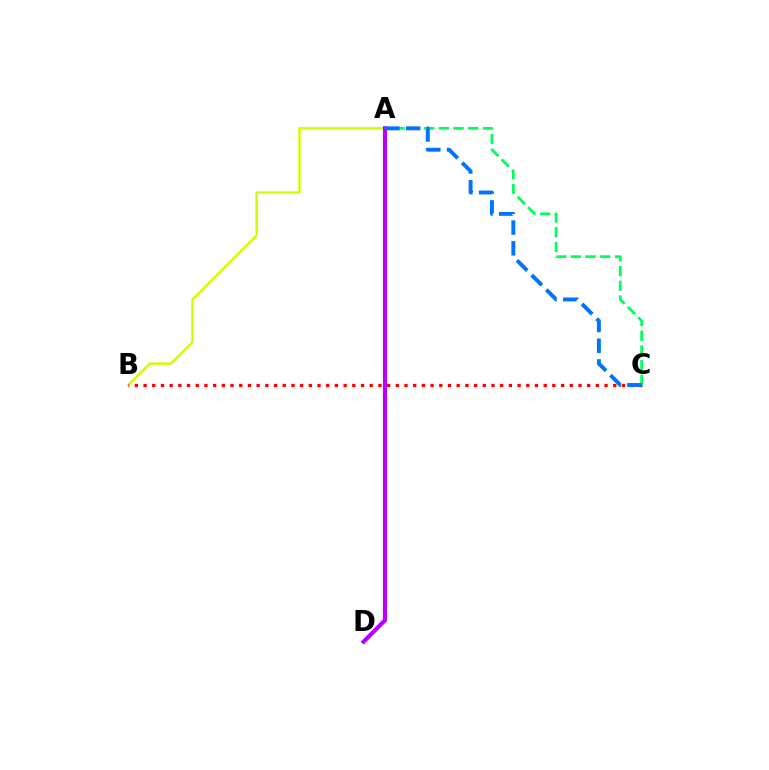{('A', 'B'): [{'color': '#d1ff00', 'line_style': 'solid', 'thickness': 1.81}], ('B', 'C'): [{'color': '#ff0000', 'line_style': 'dotted', 'thickness': 2.36}], ('A', 'D'): [{'color': '#b900ff', 'line_style': 'solid', 'thickness': 3.0}], ('A', 'C'): [{'color': '#00ff5c', 'line_style': 'dashed', 'thickness': 2.0}, {'color': '#0074ff', 'line_style': 'dashed', 'thickness': 2.82}]}